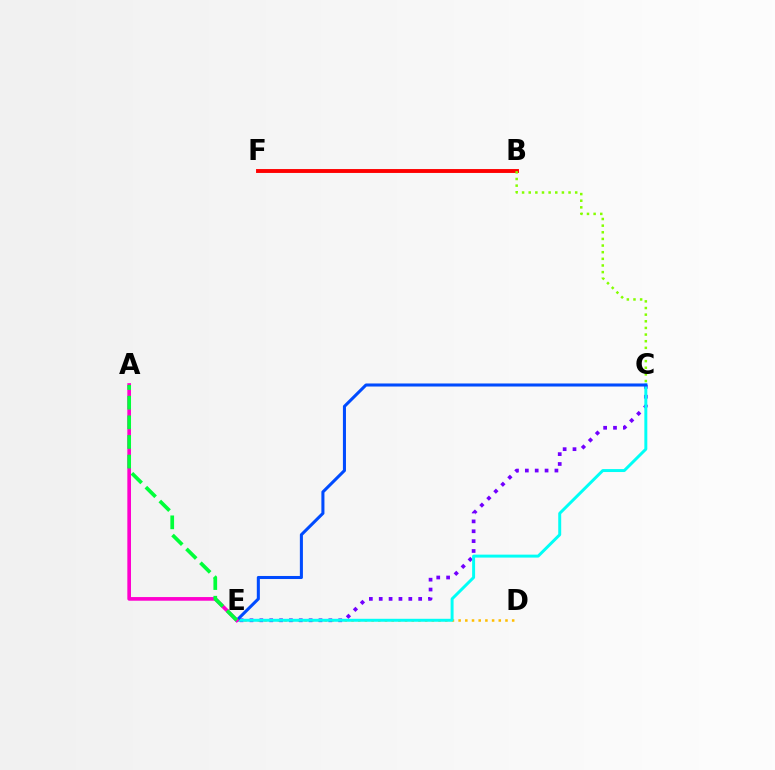{('D', 'E'): [{'color': '#ffbd00', 'line_style': 'dotted', 'thickness': 1.82}], ('C', 'E'): [{'color': '#7200ff', 'line_style': 'dotted', 'thickness': 2.68}, {'color': '#00fff6', 'line_style': 'solid', 'thickness': 2.13}, {'color': '#004bff', 'line_style': 'solid', 'thickness': 2.2}], ('B', 'F'): [{'color': '#ff0000', 'line_style': 'solid', 'thickness': 2.8}], ('B', 'C'): [{'color': '#84ff00', 'line_style': 'dotted', 'thickness': 1.8}], ('A', 'E'): [{'color': '#ff00cf', 'line_style': 'solid', 'thickness': 2.63}, {'color': '#00ff39', 'line_style': 'dashed', 'thickness': 2.67}]}